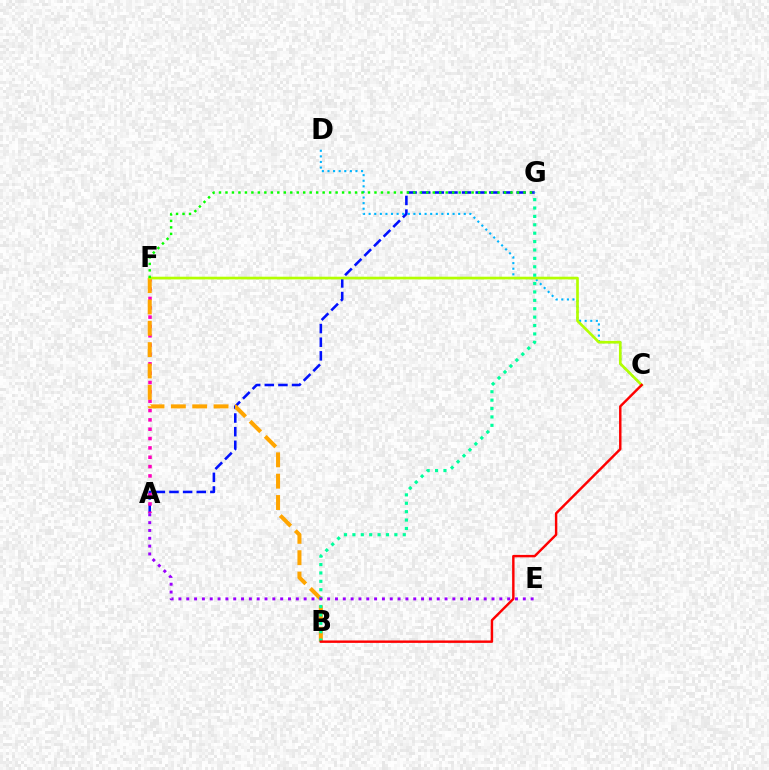{('A', 'G'): [{'color': '#0010ff', 'line_style': 'dashed', 'thickness': 1.85}], ('C', 'D'): [{'color': '#00b5ff', 'line_style': 'dotted', 'thickness': 1.52}], ('A', 'F'): [{'color': '#ff00bd', 'line_style': 'dotted', 'thickness': 2.54}], ('B', 'F'): [{'color': '#ffa500', 'line_style': 'dashed', 'thickness': 2.9}], ('C', 'F'): [{'color': '#b3ff00', 'line_style': 'solid', 'thickness': 1.93}], ('B', 'G'): [{'color': '#00ff9d', 'line_style': 'dotted', 'thickness': 2.28}], ('A', 'E'): [{'color': '#9b00ff', 'line_style': 'dotted', 'thickness': 2.13}], ('F', 'G'): [{'color': '#08ff00', 'line_style': 'dotted', 'thickness': 1.76}], ('B', 'C'): [{'color': '#ff0000', 'line_style': 'solid', 'thickness': 1.75}]}